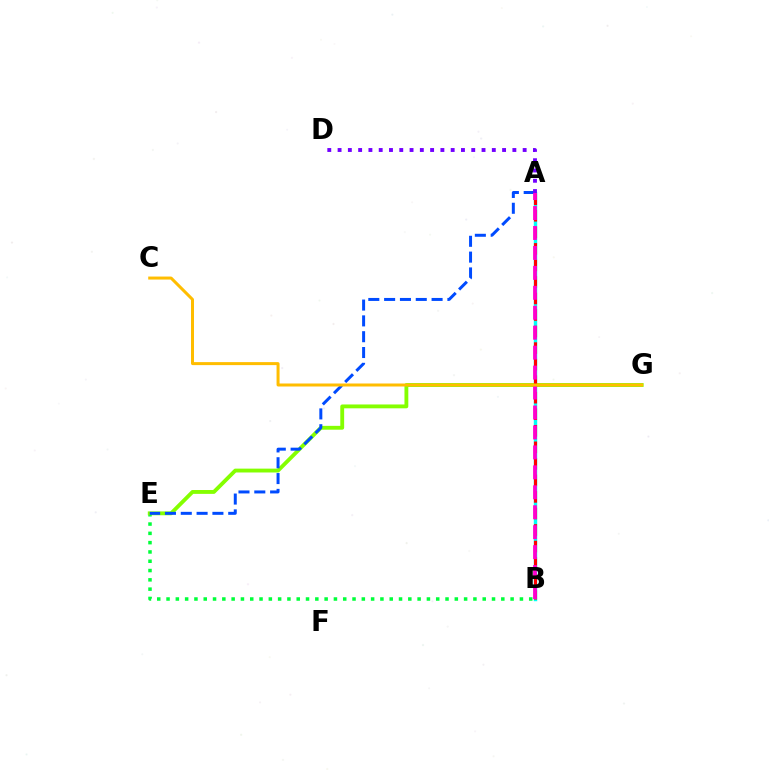{('A', 'B'): [{'color': '#00fff6', 'line_style': 'solid', 'thickness': 2.47}, {'color': '#ff0000', 'line_style': 'dashed', 'thickness': 2.25}, {'color': '#ff00cf', 'line_style': 'dashed', 'thickness': 2.71}], ('B', 'E'): [{'color': '#00ff39', 'line_style': 'dotted', 'thickness': 2.53}], ('E', 'G'): [{'color': '#84ff00', 'line_style': 'solid', 'thickness': 2.77}], ('A', 'E'): [{'color': '#004bff', 'line_style': 'dashed', 'thickness': 2.15}], ('A', 'D'): [{'color': '#7200ff', 'line_style': 'dotted', 'thickness': 2.79}], ('C', 'G'): [{'color': '#ffbd00', 'line_style': 'solid', 'thickness': 2.16}]}